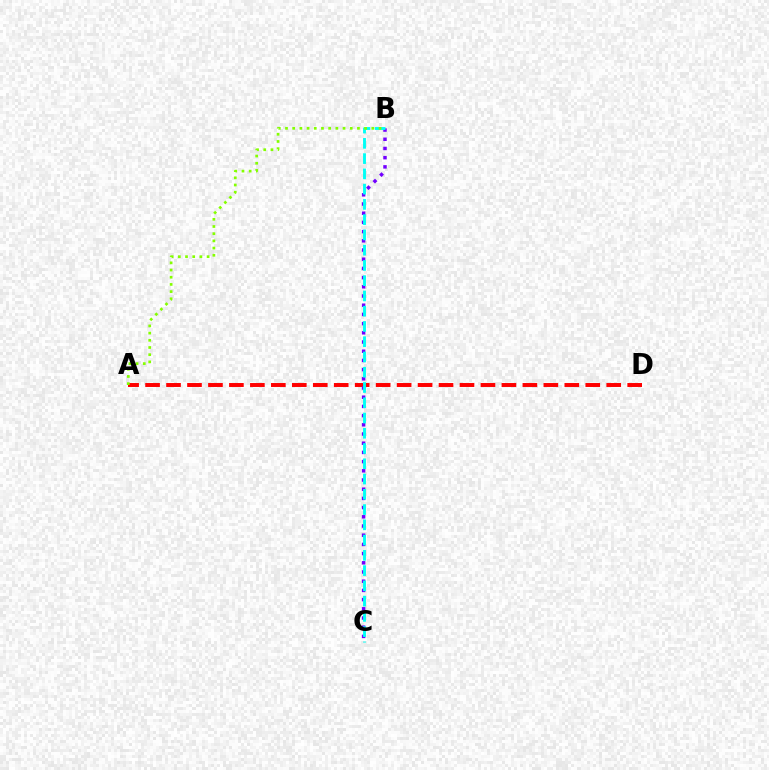{('A', 'D'): [{'color': '#ff0000', 'line_style': 'dashed', 'thickness': 2.85}], ('B', 'C'): [{'color': '#7200ff', 'line_style': 'dotted', 'thickness': 2.5}, {'color': '#00fff6', 'line_style': 'dashed', 'thickness': 2.07}], ('A', 'B'): [{'color': '#84ff00', 'line_style': 'dotted', 'thickness': 1.95}]}